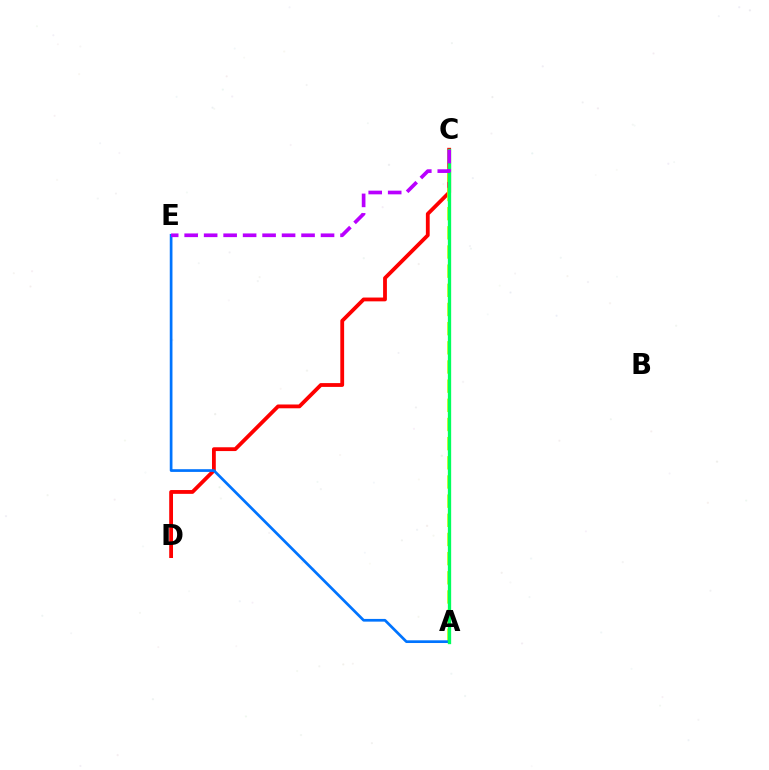{('C', 'D'): [{'color': '#ff0000', 'line_style': 'solid', 'thickness': 2.74}], ('A', 'C'): [{'color': '#d1ff00', 'line_style': 'dashed', 'thickness': 2.6}, {'color': '#00ff5c', 'line_style': 'solid', 'thickness': 2.39}], ('A', 'E'): [{'color': '#0074ff', 'line_style': 'solid', 'thickness': 1.95}], ('C', 'E'): [{'color': '#b900ff', 'line_style': 'dashed', 'thickness': 2.65}]}